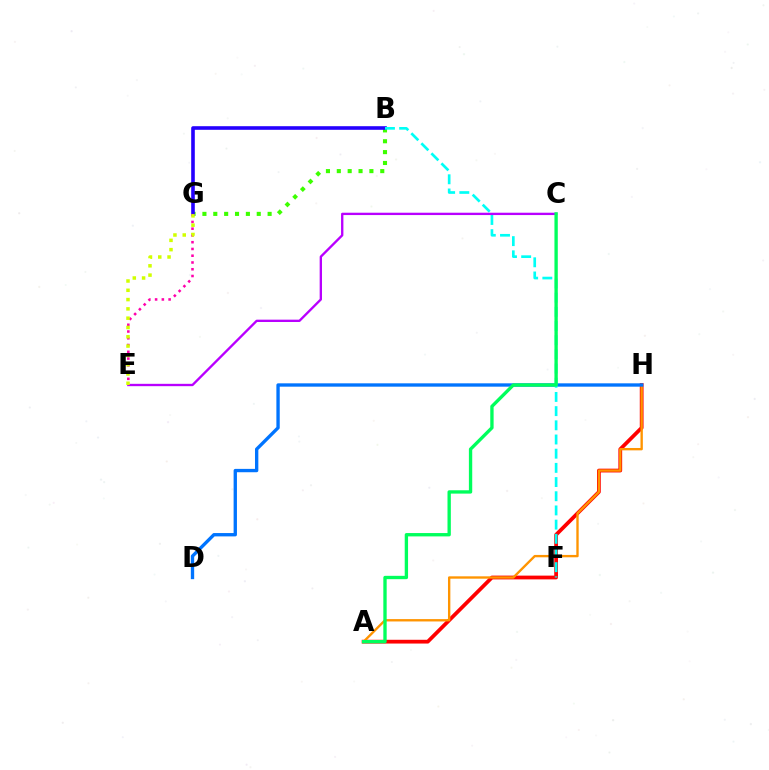{('A', 'H'): [{'color': '#ff0000', 'line_style': 'solid', 'thickness': 2.71}, {'color': '#ff9400', 'line_style': 'solid', 'thickness': 1.7}], ('B', 'G'): [{'color': '#3dff00', 'line_style': 'dotted', 'thickness': 2.95}, {'color': '#2500ff', 'line_style': 'solid', 'thickness': 2.6}], ('D', 'H'): [{'color': '#0074ff', 'line_style': 'solid', 'thickness': 2.41}], ('B', 'F'): [{'color': '#00fff6', 'line_style': 'dashed', 'thickness': 1.93}], ('E', 'G'): [{'color': '#ff00ac', 'line_style': 'dotted', 'thickness': 1.84}, {'color': '#d1ff00', 'line_style': 'dotted', 'thickness': 2.53}], ('C', 'E'): [{'color': '#b900ff', 'line_style': 'solid', 'thickness': 1.69}], ('A', 'C'): [{'color': '#00ff5c', 'line_style': 'solid', 'thickness': 2.41}]}